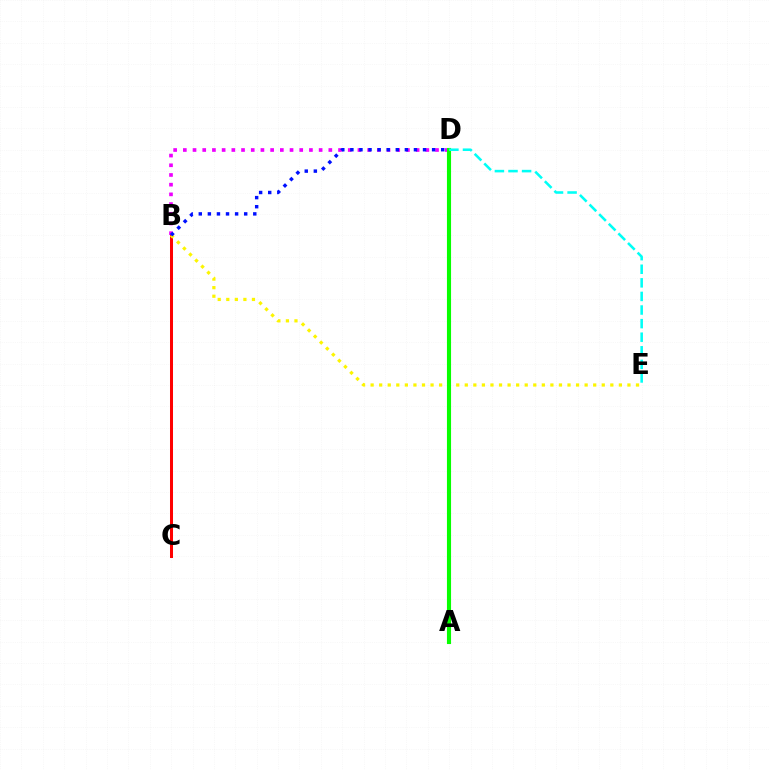{('B', 'C'): [{'color': '#ff0000', 'line_style': 'solid', 'thickness': 2.17}], ('B', 'D'): [{'color': '#ee00ff', 'line_style': 'dotted', 'thickness': 2.64}, {'color': '#0010ff', 'line_style': 'dotted', 'thickness': 2.47}], ('B', 'E'): [{'color': '#fcf500', 'line_style': 'dotted', 'thickness': 2.33}], ('A', 'D'): [{'color': '#08ff00', 'line_style': 'solid', 'thickness': 2.96}], ('D', 'E'): [{'color': '#00fff6', 'line_style': 'dashed', 'thickness': 1.85}]}